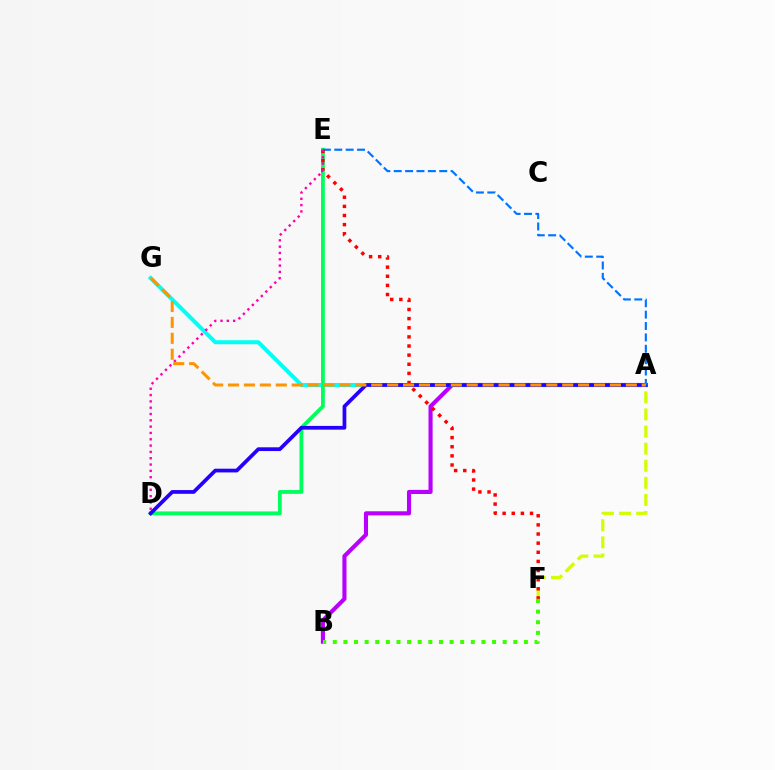{('A', 'F'): [{'color': '#d1ff00', 'line_style': 'dashed', 'thickness': 2.32}], ('A', 'B'): [{'color': '#b900ff', 'line_style': 'solid', 'thickness': 2.96}], ('A', 'G'): [{'color': '#00fff6', 'line_style': 'solid', 'thickness': 2.89}, {'color': '#ff9400', 'line_style': 'dashed', 'thickness': 2.16}], ('D', 'E'): [{'color': '#00ff5c', 'line_style': 'solid', 'thickness': 2.73}, {'color': '#ff00ac', 'line_style': 'dotted', 'thickness': 1.72}], ('A', 'D'): [{'color': '#2500ff', 'line_style': 'solid', 'thickness': 2.69}], ('B', 'F'): [{'color': '#3dff00', 'line_style': 'dotted', 'thickness': 2.88}], ('A', 'E'): [{'color': '#0074ff', 'line_style': 'dashed', 'thickness': 1.55}], ('E', 'F'): [{'color': '#ff0000', 'line_style': 'dotted', 'thickness': 2.48}]}